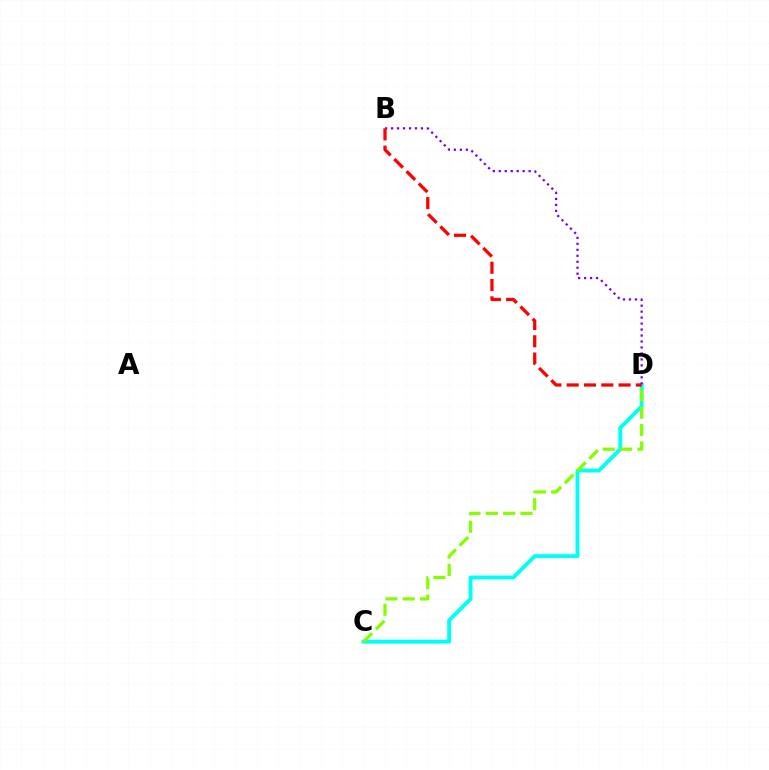{('C', 'D'): [{'color': '#00fff6', 'line_style': 'solid', 'thickness': 2.8}, {'color': '#84ff00', 'line_style': 'dashed', 'thickness': 2.36}], ('B', 'D'): [{'color': '#7200ff', 'line_style': 'dotted', 'thickness': 1.62}, {'color': '#ff0000', 'line_style': 'dashed', 'thickness': 2.35}]}